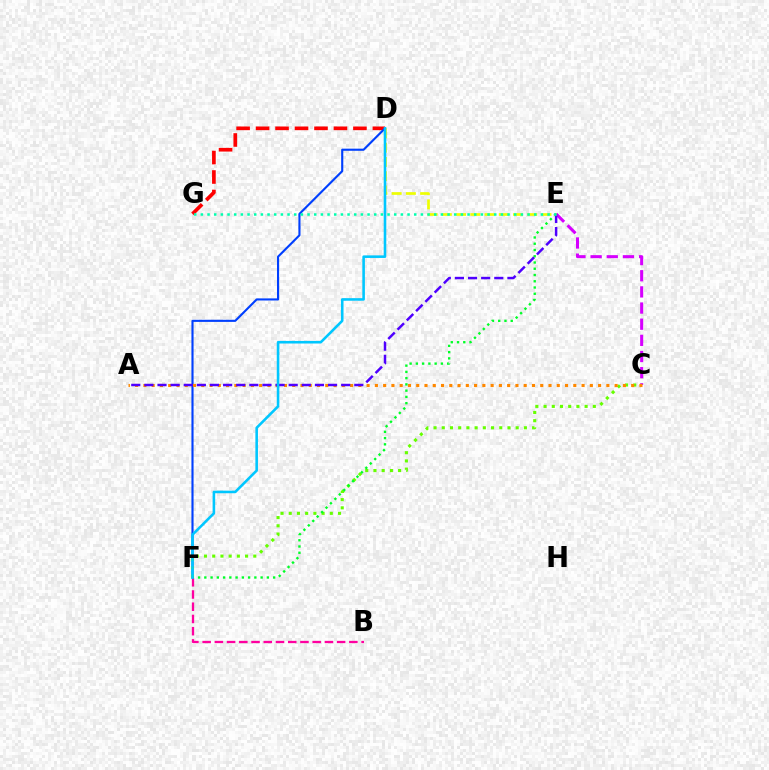{('D', 'G'): [{'color': '#ff0000', 'line_style': 'dashed', 'thickness': 2.65}], ('D', 'F'): [{'color': '#003fff', 'line_style': 'solid', 'thickness': 1.53}, {'color': '#00c7ff', 'line_style': 'solid', 'thickness': 1.86}], ('C', 'E'): [{'color': '#d600ff', 'line_style': 'dashed', 'thickness': 2.19}], ('C', 'F'): [{'color': '#66ff00', 'line_style': 'dotted', 'thickness': 2.23}], ('A', 'C'): [{'color': '#ff8800', 'line_style': 'dotted', 'thickness': 2.25}], ('B', 'F'): [{'color': '#ff00a0', 'line_style': 'dashed', 'thickness': 1.66}], ('E', 'F'): [{'color': '#00ff27', 'line_style': 'dotted', 'thickness': 1.7}], ('A', 'E'): [{'color': '#4f00ff', 'line_style': 'dashed', 'thickness': 1.78}], ('D', 'E'): [{'color': '#eeff00', 'line_style': 'dashed', 'thickness': 1.93}], ('E', 'G'): [{'color': '#00ffaf', 'line_style': 'dotted', 'thickness': 1.81}]}